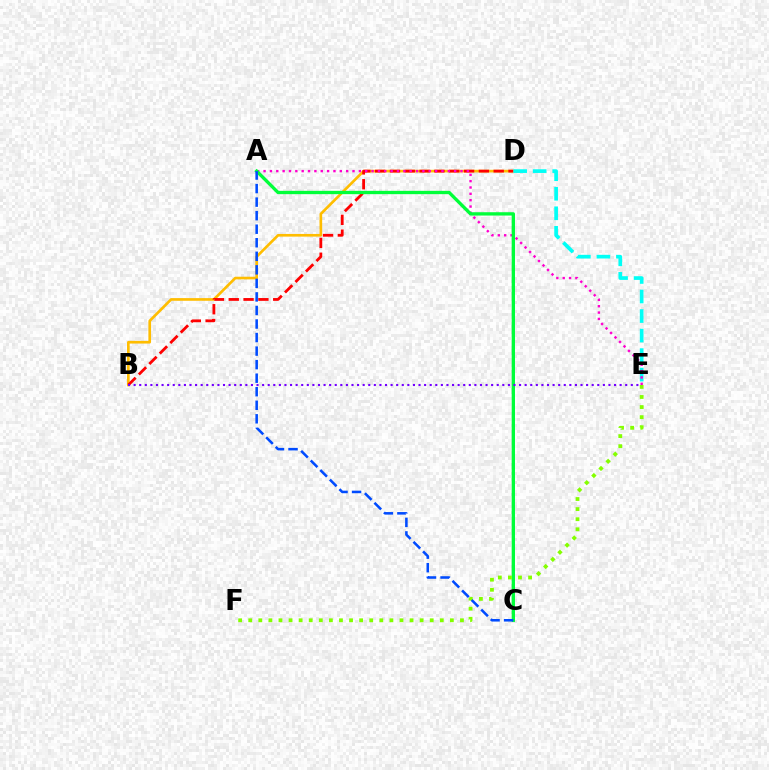{('B', 'D'): [{'color': '#ffbd00', 'line_style': 'solid', 'thickness': 1.92}, {'color': '#ff0000', 'line_style': 'dashed', 'thickness': 2.01}], ('D', 'E'): [{'color': '#00fff6', 'line_style': 'dashed', 'thickness': 2.65}], ('A', 'E'): [{'color': '#ff00cf', 'line_style': 'dotted', 'thickness': 1.73}], ('A', 'C'): [{'color': '#00ff39', 'line_style': 'solid', 'thickness': 2.39}, {'color': '#004bff', 'line_style': 'dashed', 'thickness': 1.84}], ('E', 'F'): [{'color': '#84ff00', 'line_style': 'dotted', 'thickness': 2.74}], ('B', 'E'): [{'color': '#7200ff', 'line_style': 'dotted', 'thickness': 1.52}]}